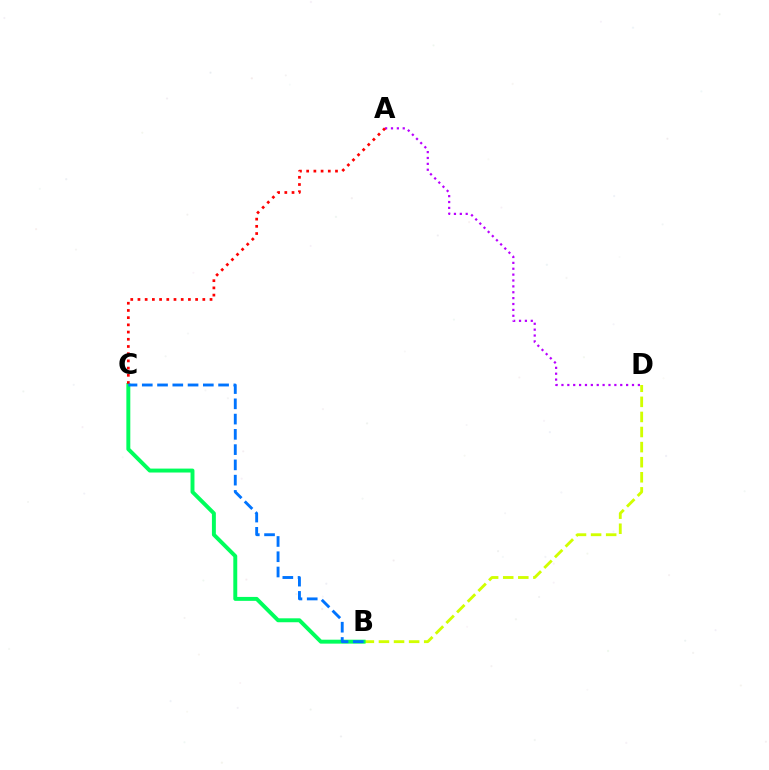{('B', 'D'): [{'color': '#d1ff00', 'line_style': 'dashed', 'thickness': 2.05}], ('B', 'C'): [{'color': '#00ff5c', 'line_style': 'solid', 'thickness': 2.83}, {'color': '#0074ff', 'line_style': 'dashed', 'thickness': 2.07}], ('A', 'D'): [{'color': '#b900ff', 'line_style': 'dotted', 'thickness': 1.6}], ('A', 'C'): [{'color': '#ff0000', 'line_style': 'dotted', 'thickness': 1.96}]}